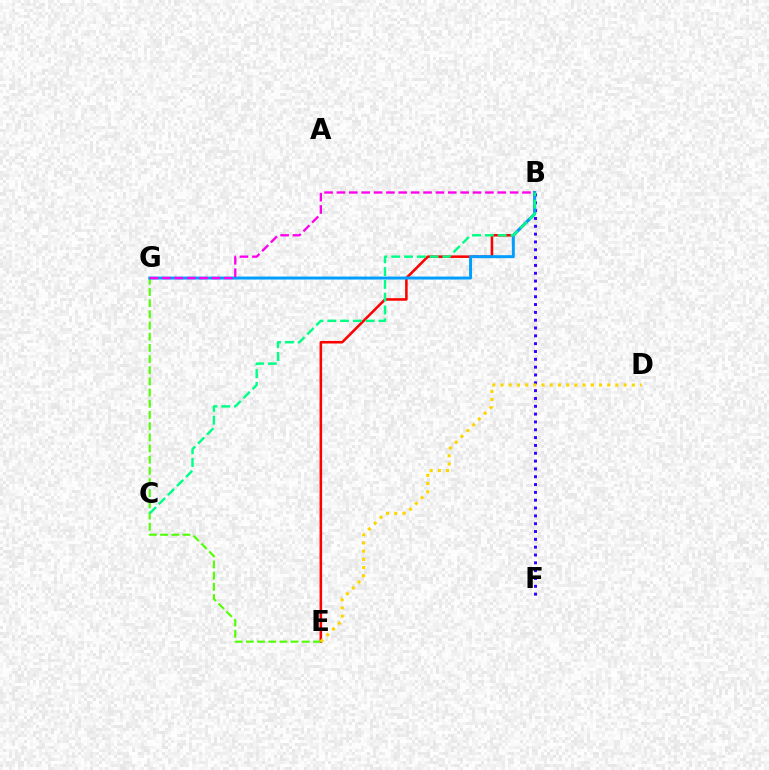{('B', 'F'): [{'color': '#3700ff', 'line_style': 'dotted', 'thickness': 2.13}], ('B', 'E'): [{'color': '#ff0000', 'line_style': 'solid', 'thickness': 1.84}], ('E', 'G'): [{'color': '#4fff00', 'line_style': 'dashed', 'thickness': 1.52}], ('B', 'G'): [{'color': '#009eff', 'line_style': 'solid', 'thickness': 2.14}, {'color': '#ff00ed', 'line_style': 'dashed', 'thickness': 1.68}], ('B', 'C'): [{'color': '#00ff86', 'line_style': 'dashed', 'thickness': 1.74}], ('D', 'E'): [{'color': '#ffd500', 'line_style': 'dotted', 'thickness': 2.23}]}